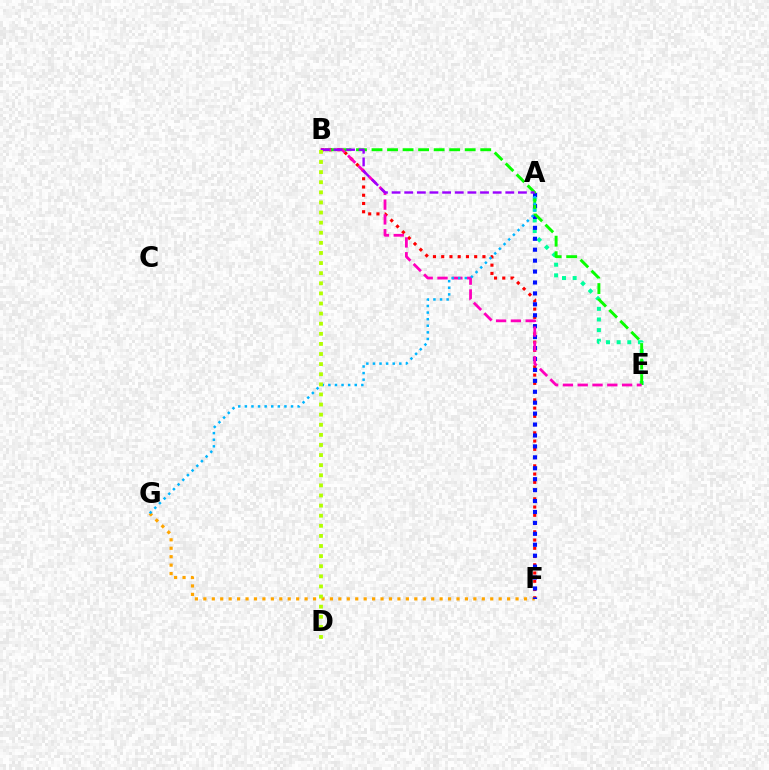{('B', 'F'): [{'color': '#ff0000', 'line_style': 'dotted', 'thickness': 2.24}], ('A', 'E'): [{'color': '#00ff9d', 'line_style': 'dotted', 'thickness': 2.89}], ('F', 'G'): [{'color': '#ffa500', 'line_style': 'dotted', 'thickness': 2.29}], ('A', 'F'): [{'color': '#0010ff', 'line_style': 'dotted', 'thickness': 2.97}], ('B', 'E'): [{'color': '#08ff00', 'line_style': 'dashed', 'thickness': 2.11}, {'color': '#ff00bd', 'line_style': 'dashed', 'thickness': 2.01}], ('A', 'G'): [{'color': '#00b5ff', 'line_style': 'dotted', 'thickness': 1.79}], ('A', 'B'): [{'color': '#9b00ff', 'line_style': 'dashed', 'thickness': 1.72}], ('B', 'D'): [{'color': '#b3ff00', 'line_style': 'dotted', 'thickness': 2.75}]}